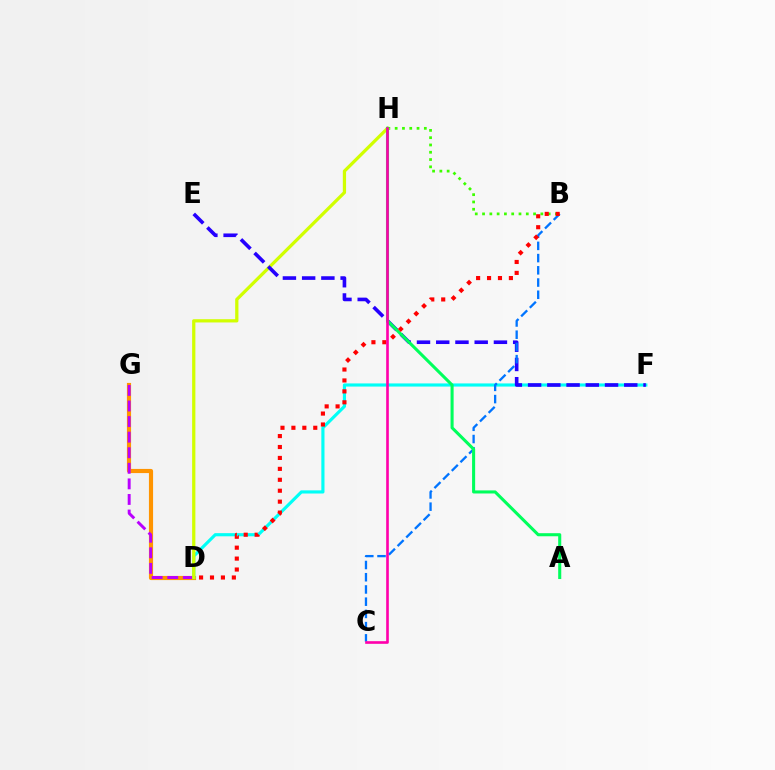{('D', 'G'): [{'color': '#ff9400', 'line_style': 'solid', 'thickness': 2.99}, {'color': '#b900ff', 'line_style': 'dashed', 'thickness': 2.12}], ('D', 'F'): [{'color': '#00fff6', 'line_style': 'solid', 'thickness': 2.27}], ('B', 'H'): [{'color': '#3dff00', 'line_style': 'dotted', 'thickness': 1.98}], ('D', 'H'): [{'color': '#d1ff00', 'line_style': 'solid', 'thickness': 2.34}], ('E', 'F'): [{'color': '#2500ff', 'line_style': 'dashed', 'thickness': 2.61}], ('B', 'C'): [{'color': '#0074ff', 'line_style': 'dashed', 'thickness': 1.66}], ('A', 'H'): [{'color': '#00ff5c', 'line_style': 'solid', 'thickness': 2.21}], ('B', 'D'): [{'color': '#ff0000', 'line_style': 'dotted', 'thickness': 2.97}], ('C', 'H'): [{'color': '#ff00ac', 'line_style': 'solid', 'thickness': 1.9}]}